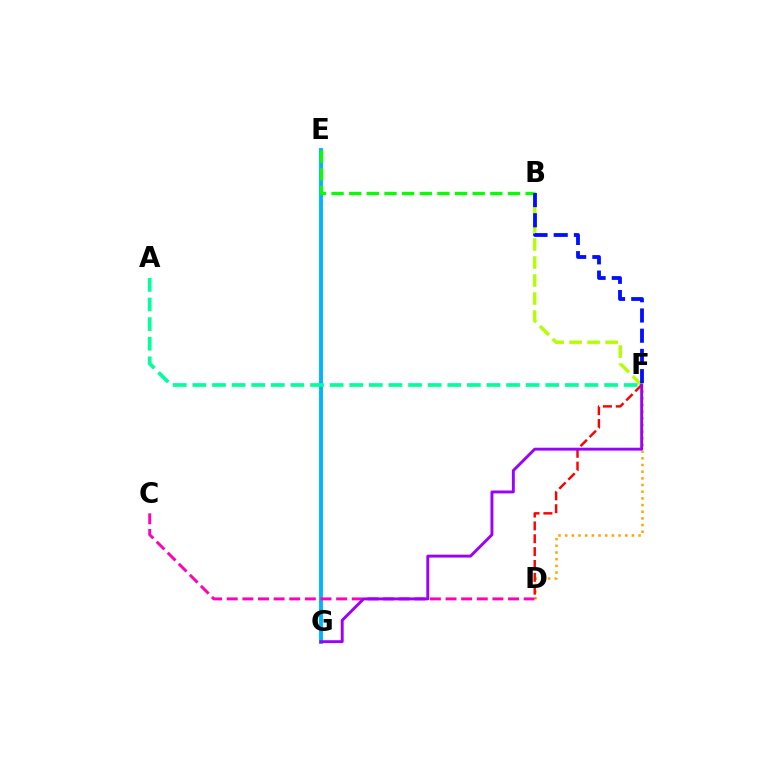{('E', 'G'): [{'color': '#00b5ff', 'line_style': 'solid', 'thickness': 2.79}], ('C', 'D'): [{'color': '#ff00bd', 'line_style': 'dashed', 'thickness': 2.12}], ('A', 'F'): [{'color': '#00ff9d', 'line_style': 'dashed', 'thickness': 2.66}], ('B', 'E'): [{'color': '#08ff00', 'line_style': 'dashed', 'thickness': 2.4}], ('D', 'F'): [{'color': '#ffa500', 'line_style': 'dotted', 'thickness': 1.81}, {'color': '#ff0000', 'line_style': 'dashed', 'thickness': 1.75}], ('B', 'F'): [{'color': '#b3ff00', 'line_style': 'dashed', 'thickness': 2.45}, {'color': '#0010ff', 'line_style': 'dashed', 'thickness': 2.75}], ('F', 'G'): [{'color': '#9b00ff', 'line_style': 'solid', 'thickness': 2.09}]}